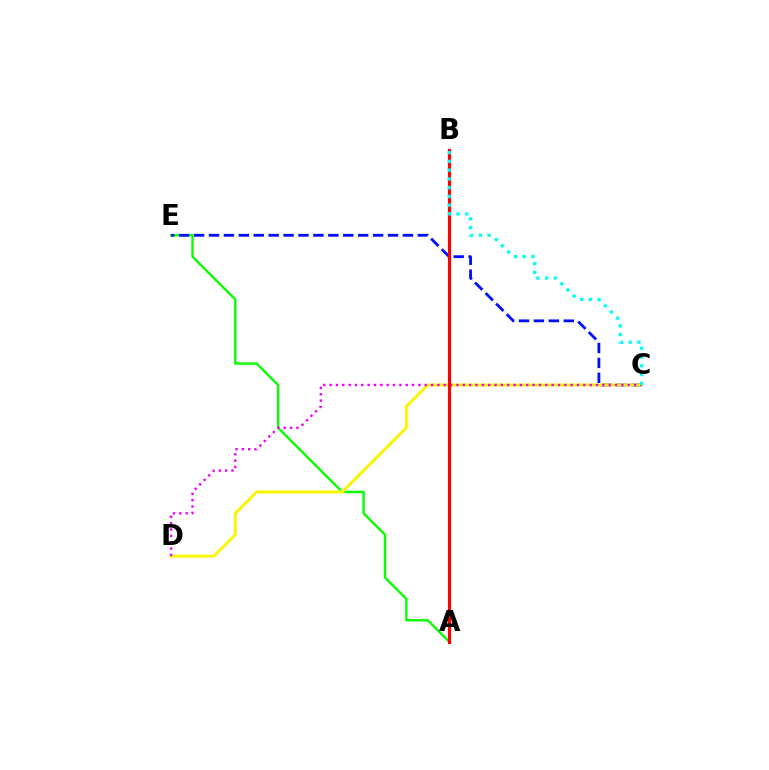{('A', 'E'): [{'color': '#08ff00', 'line_style': 'solid', 'thickness': 1.71}], ('C', 'E'): [{'color': '#0010ff', 'line_style': 'dashed', 'thickness': 2.03}], ('C', 'D'): [{'color': '#fcf500', 'line_style': 'solid', 'thickness': 2.11}, {'color': '#ee00ff', 'line_style': 'dotted', 'thickness': 1.72}], ('A', 'B'): [{'color': '#ff0000', 'line_style': 'solid', 'thickness': 2.28}], ('B', 'C'): [{'color': '#00fff6', 'line_style': 'dotted', 'thickness': 2.38}]}